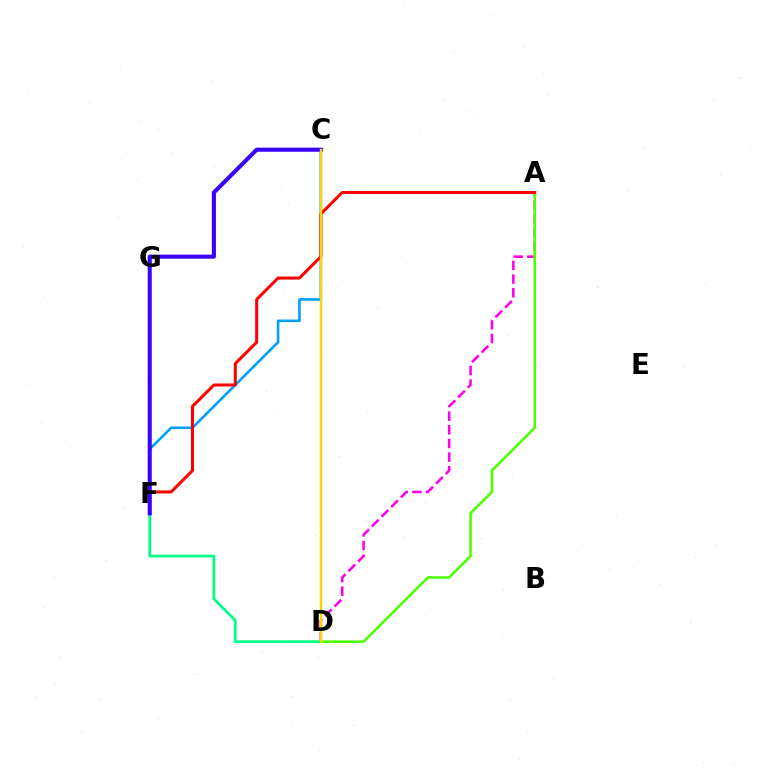{('D', 'F'): [{'color': '#00ff86', 'line_style': 'solid', 'thickness': 1.96}], ('C', 'F'): [{'color': '#009eff', 'line_style': 'solid', 'thickness': 1.87}, {'color': '#3700ff', 'line_style': 'solid', 'thickness': 2.93}], ('A', 'D'): [{'color': '#ff00ed', 'line_style': 'dashed', 'thickness': 1.85}, {'color': '#4fff00', 'line_style': 'solid', 'thickness': 1.86}], ('A', 'F'): [{'color': '#ff0000', 'line_style': 'solid', 'thickness': 2.18}], ('C', 'D'): [{'color': '#ffd500', 'line_style': 'solid', 'thickness': 1.74}]}